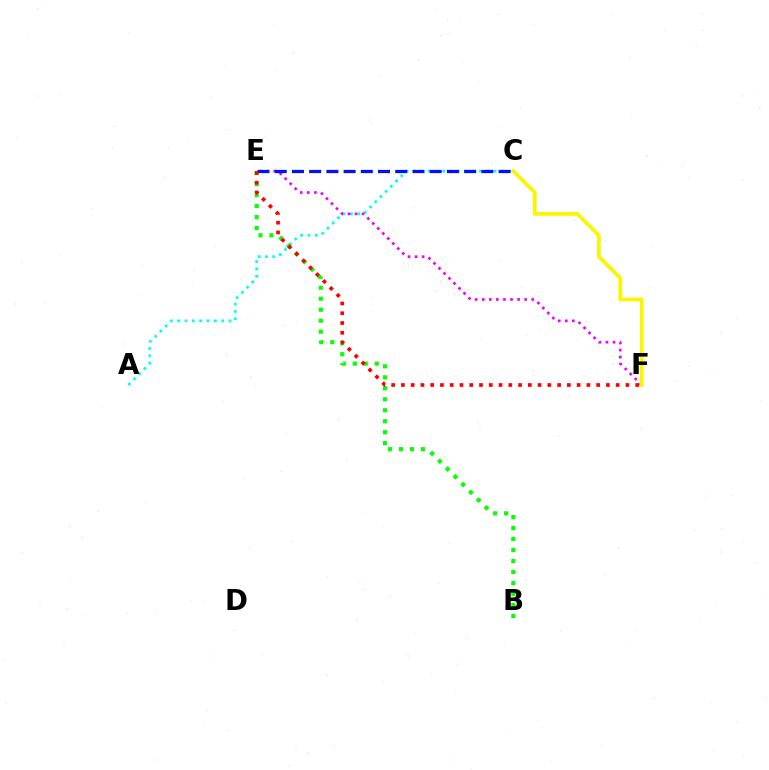{('A', 'C'): [{'color': '#00fff6', 'line_style': 'dotted', 'thickness': 1.99}], ('B', 'E'): [{'color': '#08ff00', 'line_style': 'dotted', 'thickness': 2.98}], ('E', 'F'): [{'color': '#ee00ff', 'line_style': 'dotted', 'thickness': 1.92}, {'color': '#ff0000', 'line_style': 'dotted', 'thickness': 2.65}], ('C', 'E'): [{'color': '#0010ff', 'line_style': 'dashed', 'thickness': 2.34}], ('C', 'F'): [{'color': '#fcf500', 'line_style': 'solid', 'thickness': 2.69}]}